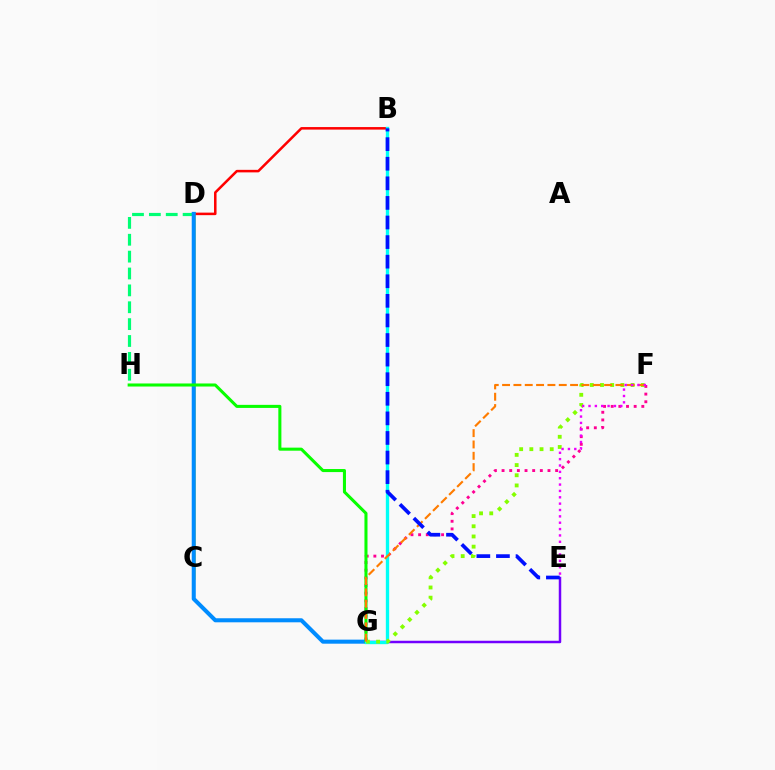{('D', 'H'): [{'color': '#00ff74', 'line_style': 'dashed', 'thickness': 2.29}], ('C', 'D'): [{'color': '#fcf500', 'line_style': 'solid', 'thickness': 2.53}], ('B', 'D'): [{'color': '#ff0000', 'line_style': 'solid', 'thickness': 1.82}], ('F', 'G'): [{'color': '#ff0094', 'line_style': 'dotted', 'thickness': 2.08}, {'color': '#84ff00', 'line_style': 'dotted', 'thickness': 2.77}, {'color': '#ff7c00', 'line_style': 'dashed', 'thickness': 1.54}], ('D', 'G'): [{'color': '#008cff', 'line_style': 'solid', 'thickness': 2.92}], ('E', 'G'): [{'color': '#7200ff', 'line_style': 'solid', 'thickness': 1.79}], ('G', 'H'): [{'color': '#08ff00', 'line_style': 'solid', 'thickness': 2.2}], ('B', 'G'): [{'color': '#00fff6', 'line_style': 'solid', 'thickness': 2.41}], ('B', 'E'): [{'color': '#0010ff', 'line_style': 'dashed', 'thickness': 2.66}], ('E', 'F'): [{'color': '#ee00ff', 'line_style': 'dotted', 'thickness': 1.73}]}